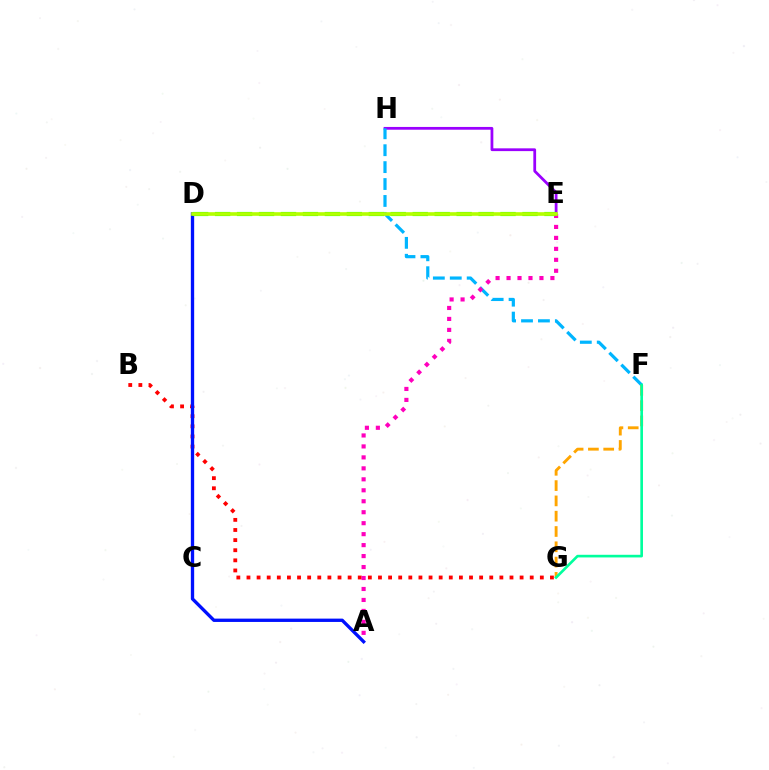{('E', 'H'): [{'color': '#9b00ff', 'line_style': 'solid', 'thickness': 2.0}], ('F', 'H'): [{'color': '#00b5ff', 'line_style': 'dashed', 'thickness': 2.3}], ('B', 'G'): [{'color': '#ff0000', 'line_style': 'dotted', 'thickness': 2.75}], ('A', 'D'): [{'color': '#0010ff', 'line_style': 'solid', 'thickness': 2.4}], ('F', 'G'): [{'color': '#ffa500', 'line_style': 'dashed', 'thickness': 2.08}, {'color': '#00ff9d', 'line_style': 'solid', 'thickness': 1.9}], ('A', 'E'): [{'color': '#ff00bd', 'line_style': 'dotted', 'thickness': 2.98}], ('D', 'E'): [{'color': '#08ff00', 'line_style': 'dashed', 'thickness': 2.98}, {'color': '#b3ff00', 'line_style': 'solid', 'thickness': 2.62}]}